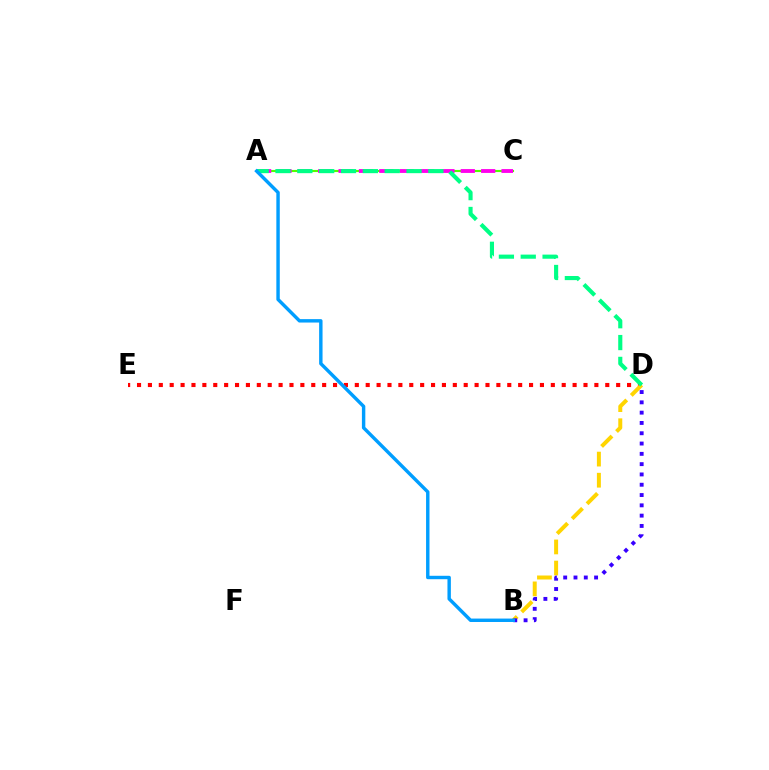{('D', 'E'): [{'color': '#ff0000', 'line_style': 'dotted', 'thickness': 2.96}], ('B', 'D'): [{'color': '#ffd500', 'line_style': 'dashed', 'thickness': 2.87}, {'color': '#3700ff', 'line_style': 'dotted', 'thickness': 2.8}], ('A', 'C'): [{'color': '#4fff00', 'line_style': 'solid', 'thickness': 1.52}, {'color': '#ff00ed', 'line_style': 'dashed', 'thickness': 2.77}], ('A', 'D'): [{'color': '#00ff86', 'line_style': 'dashed', 'thickness': 2.97}], ('A', 'B'): [{'color': '#009eff', 'line_style': 'solid', 'thickness': 2.46}]}